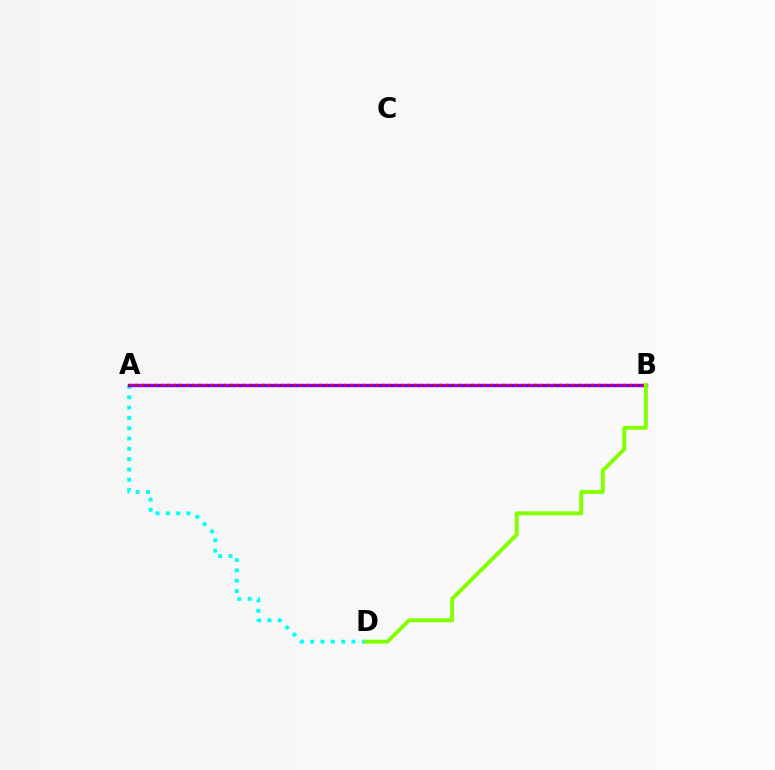{('A', 'D'): [{'color': '#00fff6', 'line_style': 'dotted', 'thickness': 2.8}], ('A', 'B'): [{'color': '#7200ff', 'line_style': 'solid', 'thickness': 2.44}, {'color': '#ff0000', 'line_style': 'dotted', 'thickness': 1.72}], ('B', 'D'): [{'color': '#84ff00', 'line_style': 'solid', 'thickness': 2.84}]}